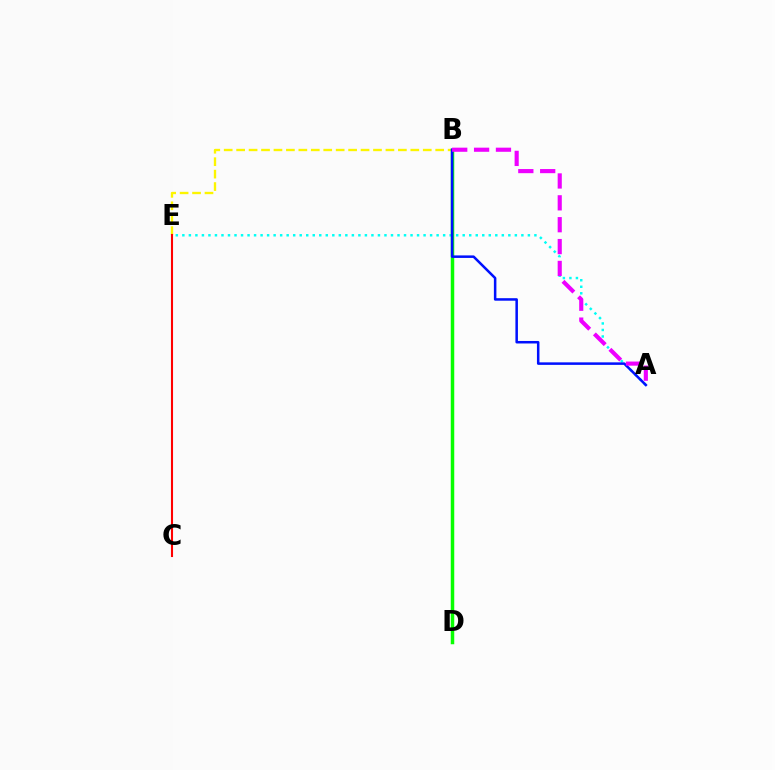{('A', 'E'): [{'color': '#00fff6', 'line_style': 'dotted', 'thickness': 1.77}], ('B', 'E'): [{'color': '#fcf500', 'line_style': 'dashed', 'thickness': 1.69}], ('C', 'E'): [{'color': '#ff0000', 'line_style': 'solid', 'thickness': 1.5}], ('B', 'D'): [{'color': '#08ff00', 'line_style': 'solid', 'thickness': 2.51}], ('A', 'B'): [{'color': '#0010ff', 'line_style': 'solid', 'thickness': 1.81}, {'color': '#ee00ff', 'line_style': 'dashed', 'thickness': 2.97}]}